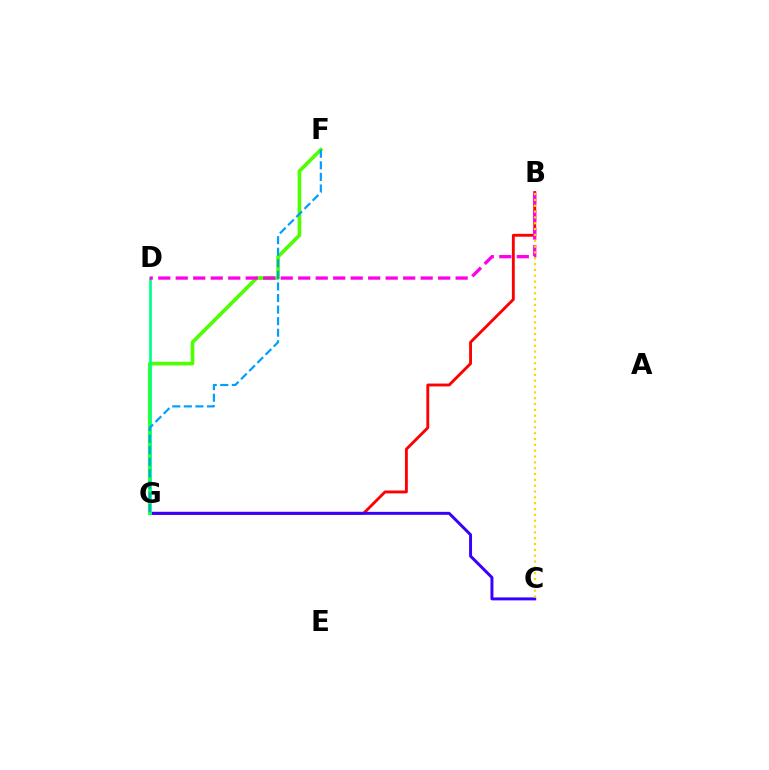{('B', 'G'): [{'color': '#ff0000', 'line_style': 'solid', 'thickness': 2.06}], ('C', 'G'): [{'color': '#3700ff', 'line_style': 'solid', 'thickness': 2.13}], ('F', 'G'): [{'color': '#4fff00', 'line_style': 'solid', 'thickness': 2.62}, {'color': '#009eff', 'line_style': 'dashed', 'thickness': 1.57}], ('D', 'G'): [{'color': '#00ff86', 'line_style': 'solid', 'thickness': 1.94}], ('B', 'D'): [{'color': '#ff00ed', 'line_style': 'dashed', 'thickness': 2.38}], ('B', 'C'): [{'color': '#ffd500', 'line_style': 'dotted', 'thickness': 1.58}]}